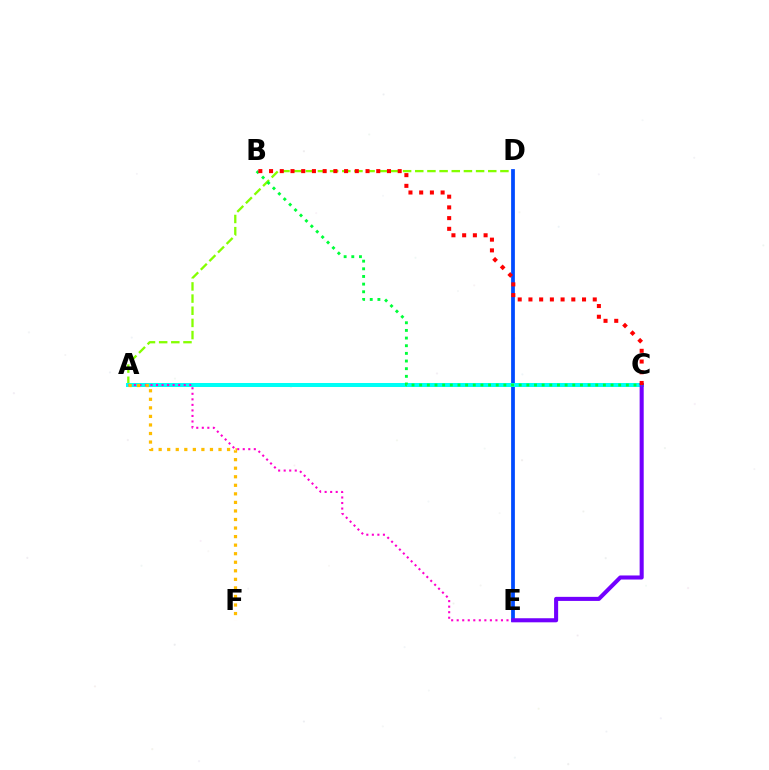{('A', 'D'): [{'color': '#84ff00', 'line_style': 'dashed', 'thickness': 1.65}], ('D', 'E'): [{'color': '#004bff', 'line_style': 'solid', 'thickness': 2.71}], ('A', 'C'): [{'color': '#00fff6', 'line_style': 'solid', 'thickness': 2.88}], ('A', 'E'): [{'color': '#ff00cf', 'line_style': 'dotted', 'thickness': 1.5}], ('C', 'E'): [{'color': '#7200ff', 'line_style': 'solid', 'thickness': 2.93}], ('A', 'F'): [{'color': '#ffbd00', 'line_style': 'dotted', 'thickness': 2.32}], ('B', 'C'): [{'color': '#00ff39', 'line_style': 'dotted', 'thickness': 2.08}, {'color': '#ff0000', 'line_style': 'dotted', 'thickness': 2.91}]}